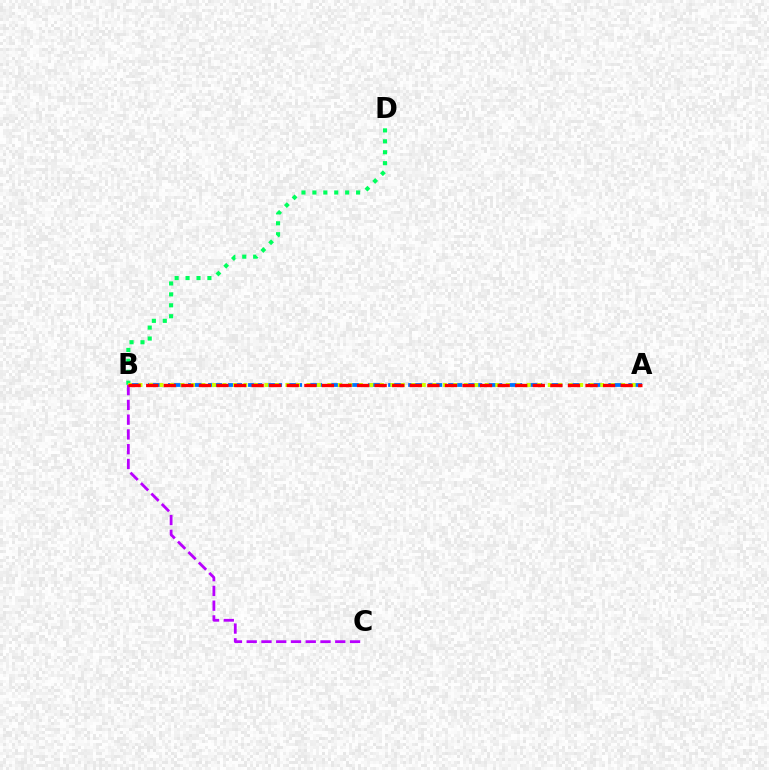{('B', 'D'): [{'color': '#00ff5c', 'line_style': 'dotted', 'thickness': 2.97}], ('A', 'B'): [{'color': '#0074ff', 'line_style': 'dashed', 'thickness': 2.72}, {'color': '#d1ff00', 'line_style': 'dotted', 'thickness': 2.85}, {'color': '#ff0000', 'line_style': 'dashed', 'thickness': 2.39}], ('B', 'C'): [{'color': '#b900ff', 'line_style': 'dashed', 'thickness': 2.01}]}